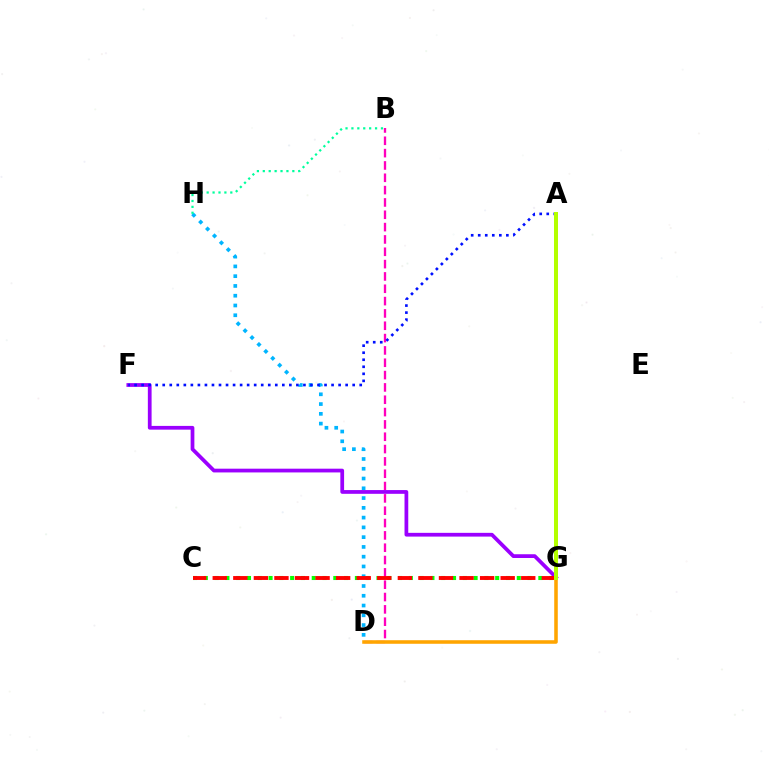{('C', 'G'): [{'color': '#08ff00', 'line_style': 'dotted', 'thickness': 2.93}, {'color': '#ff0000', 'line_style': 'dashed', 'thickness': 2.79}], ('B', 'D'): [{'color': '#ff00bd', 'line_style': 'dashed', 'thickness': 1.68}], ('D', 'H'): [{'color': '#00b5ff', 'line_style': 'dotted', 'thickness': 2.65}], ('D', 'G'): [{'color': '#ffa500', 'line_style': 'solid', 'thickness': 2.56}], ('F', 'G'): [{'color': '#9b00ff', 'line_style': 'solid', 'thickness': 2.7}], ('A', 'F'): [{'color': '#0010ff', 'line_style': 'dotted', 'thickness': 1.91}], ('B', 'H'): [{'color': '#00ff9d', 'line_style': 'dotted', 'thickness': 1.61}], ('A', 'G'): [{'color': '#b3ff00', 'line_style': 'solid', 'thickness': 2.87}]}